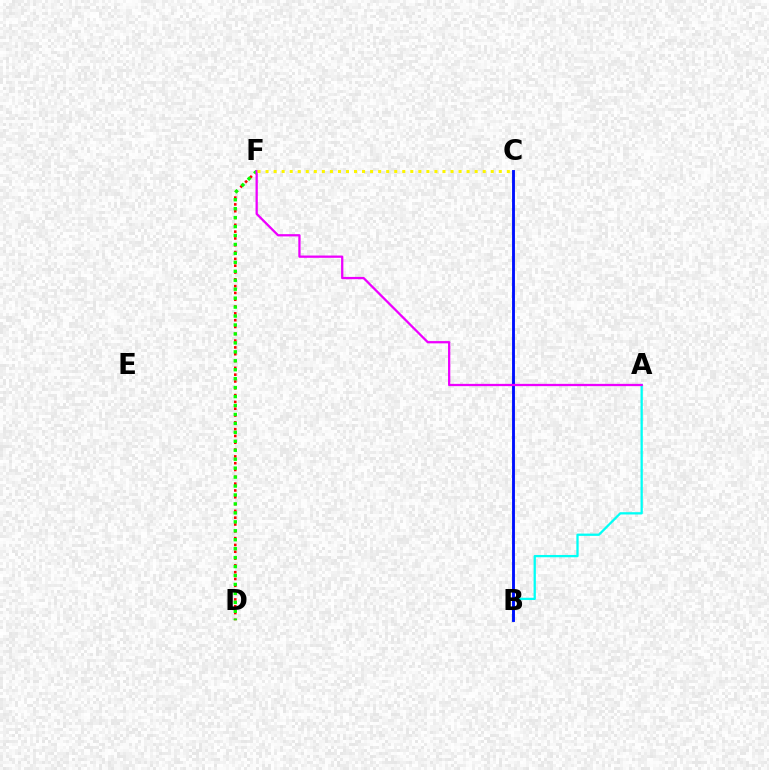{('A', 'B'): [{'color': '#00fff6', 'line_style': 'solid', 'thickness': 1.64}], ('D', 'F'): [{'color': '#ff0000', 'line_style': 'dotted', 'thickness': 1.85}, {'color': '#08ff00', 'line_style': 'dotted', 'thickness': 2.43}], ('B', 'C'): [{'color': '#0010ff', 'line_style': 'solid', 'thickness': 2.08}], ('A', 'F'): [{'color': '#ee00ff', 'line_style': 'solid', 'thickness': 1.64}], ('C', 'F'): [{'color': '#fcf500', 'line_style': 'dotted', 'thickness': 2.19}]}